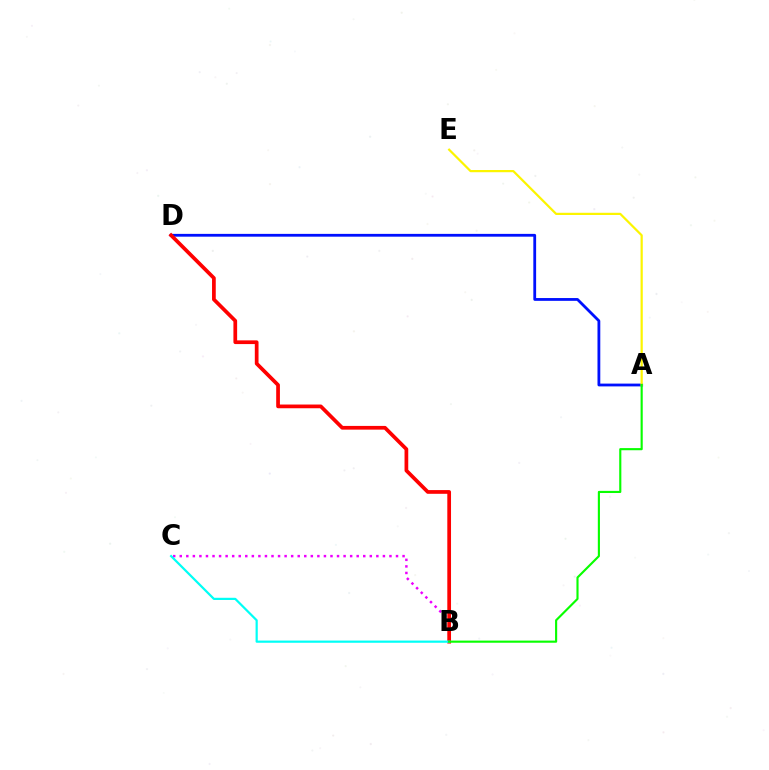{('B', 'C'): [{'color': '#ee00ff', 'line_style': 'dotted', 'thickness': 1.78}, {'color': '#00fff6', 'line_style': 'solid', 'thickness': 1.59}], ('A', 'D'): [{'color': '#0010ff', 'line_style': 'solid', 'thickness': 2.02}], ('B', 'D'): [{'color': '#ff0000', 'line_style': 'solid', 'thickness': 2.68}], ('A', 'E'): [{'color': '#fcf500', 'line_style': 'solid', 'thickness': 1.6}], ('A', 'B'): [{'color': '#08ff00', 'line_style': 'solid', 'thickness': 1.54}]}